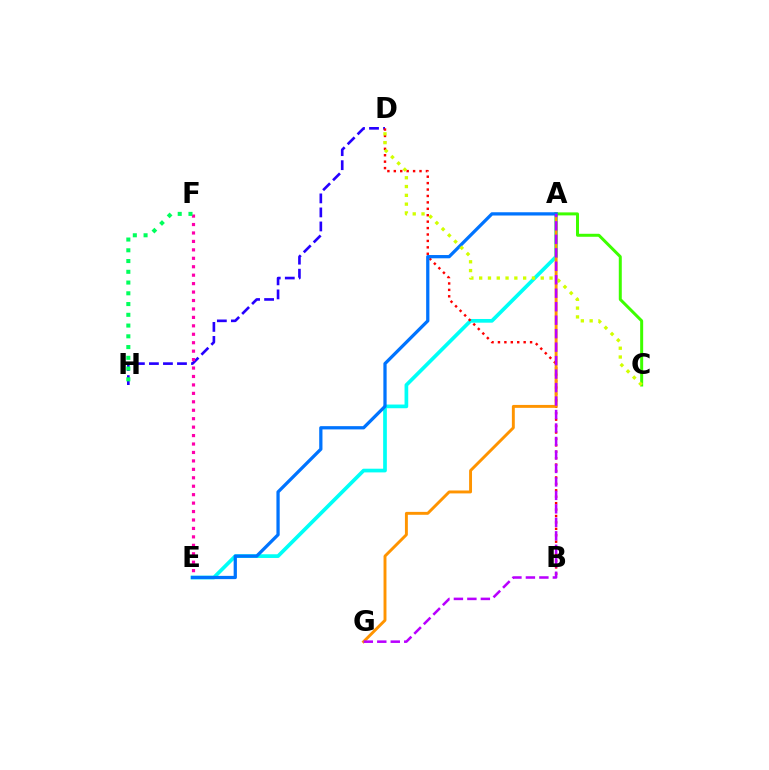{('A', 'E'): [{'color': '#00fff6', 'line_style': 'solid', 'thickness': 2.66}, {'color': '#0074ff', 'line_style': 'solid', 'thickness': 2.35}], ('D', 'H'): [{'color': '#2500ff', 'line_style': 'dashed', 'thickness': 1.91}], ('E', 'F'): [{'color': '#ff00ac', 'line_style': 'dotted', 'thickness': 2.29}], ('A', 'C'): [{'color': '#3dff00', 'line_style': 'solid', 'thickness': 2.16}], ('F', 'H'): [{'color': '#00ff5c', 'line_style': 'dotted', 'thickness': 2.92}], ('B', 'D'): [{'color': '#ff0000', 'line_style': 'dotted', 'thickness': 1.75}], ('A', 'G'): [{'color': '#ff9400', 'line_style': 'solid', 'thickness': 2.1}, {'color': '#b900ff', 'line_style': 'dashed', 'thickness': 1.83}], ('C', 'D'): [{'color': '#d1ff00', 'line_style': 'dotted', 'thickness': 2.39}]}